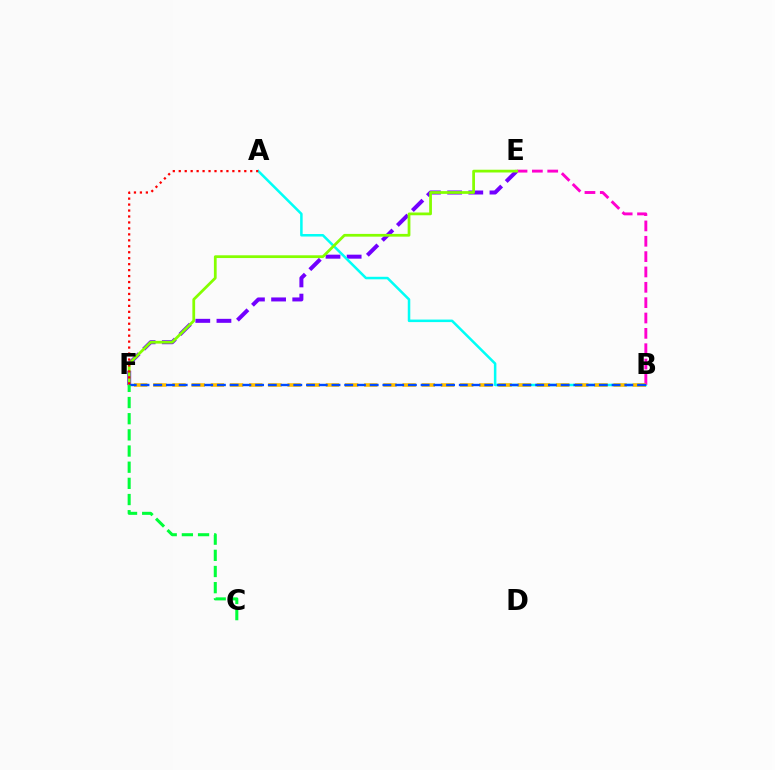{('E', 'F'): [{'color': '#7200ff', 'line_style': 'dashed', 'thickness': 2.87}, {'color': '#84ff00', 'line_style': 'solid', 'thickness': 1.98}], ('A', 'B'): [{'color': '#00fff6', 'line_style': 'solid', 'thickness': 1.82}], ('B', 'E'): [{'color': '#ff00cf', 'line_style': 'dashed', 'thickness': 2.08}], ('B', 'F'): [{'color': '#ffbd00', 'line_style': 'dashed', 'thickness': 2.61}, {'color': '#004bff', 'line_style': 'dashed', 'thickness': 1.73}], ('C', 'F'): [{'color': '#00ff39', 'line_style': 'dashed', 'thickness': 2.2}], ('A', 'F'): [{'color': '#ff0000', 'line_style': 'dotted', 'thickness': 1.62}]}